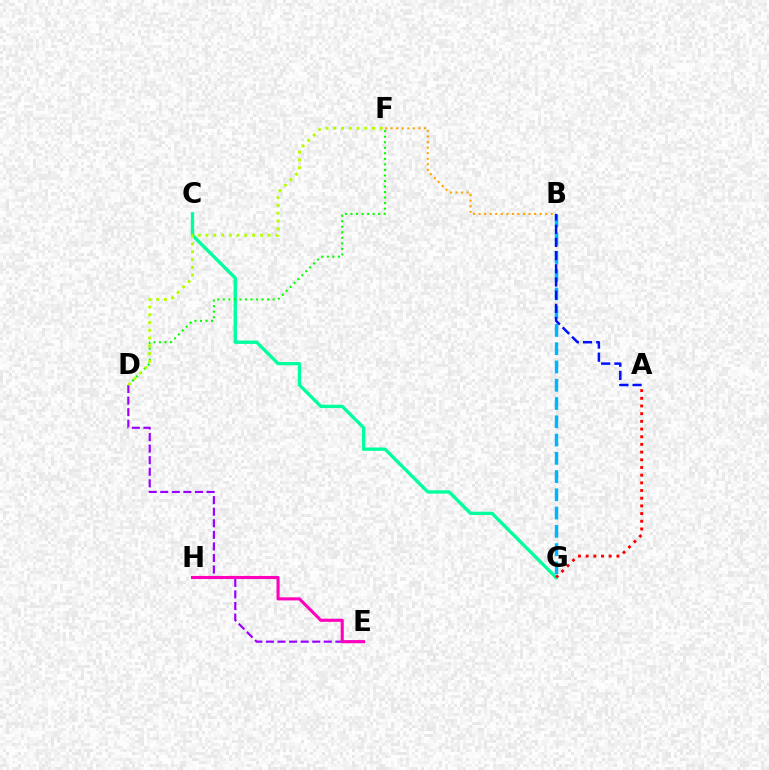{('B', 'G'): [{'color': '#00b5ff', 'line_style': 'dashed', 'thickness': 2.48}], ('D', 'E'): [{'color': '#9b00ff', 'line_style': 'dashed', 'thickness': 1.57}], ('E', 'H'): [{'color': '#ff00bd', 'line_style': 'solid', 'thickness': 2.23}], ('C', 'G'): [{'color': '#00ff9d', 'line_style': 'solid', 'thickness': 2.4}], ('D', 'F'): [{'color': '#08ff00', 'line_style': 'dotted', 'thickness': 1.5}, {'color': '#b3ff00', 'line_style': 'dotted', 'thickness': 2.11}], ('A', 'B'): [{'color': '#0010ff', 'line_style': 'dashed', 'thickness': 1.79}], ('A', 'G'): [{'color': '#ff0000', 'line_style': 'dotted', 'thickness': 2.09}], ('B', 'F'): [{'color': '#ffa500', 'line_style': 'dotted', 'thickness': 1.51}]}